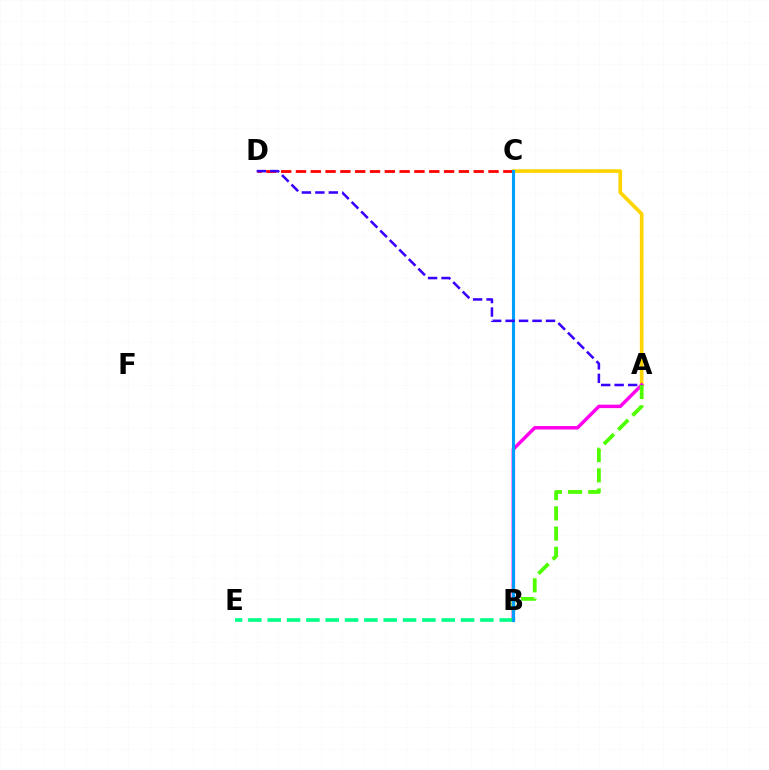{('A', 'C'): [{'color': '#ffd500', 'line_style': 'solid', 'thickness': 2.64}], ('C', 'D'): [{'color': '#ff0000', 'line_style': 'dashed', 'thickness': 2.01}], ('A', 'B'): [{'color': '#ff00ed', 'line_style': 'solid', 'thickness': 2.49}, {'color': '#4fff00', 'line_style': 'dashed', 'thickness': 2.74}], ('B', 'E'): [{'color': '#00ff86', 'line_style': 'dashed', 'thickness': 2.63}], ('B', 'C'): [{'color': '#009eff', 'line_style': 'solid', 'thickness': 2.24}], ('A', 'D'): [{'color': '#3700ff', 'line_style': 'dashed', 'thickness': 1.83}]}